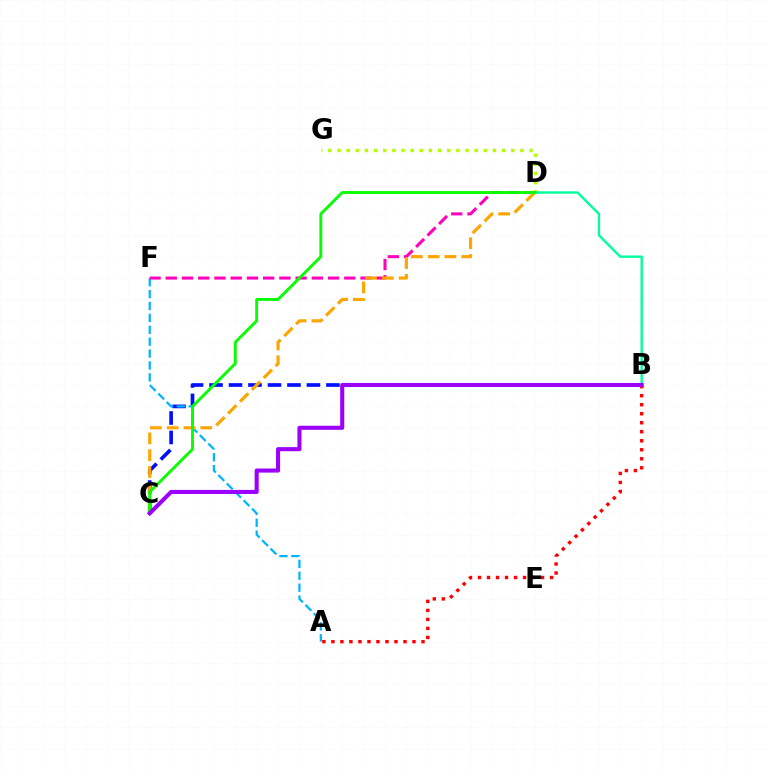{('D', 'G'): [{'color': '#b3ff00', 'line_style': 'dotted', 'thickness': 2.48}], ('B', 'C'): [{'color': '#0010ff', 'line_style': 'dashed', 'thickness': 2.65}, {'color': '#9b00ff', 'line_style': 'solid', 'thickness': 2.93}], ('B', 'D'): [{'color': '#00ff9d', 'line_style': 'solid', 'thickness': 1.72}], ('A', 'F'): [{'color': '#00b5ff', 'line_style': 'dashed', 'thickness': 1.62}], ('D', 'F'): [{'color': '#ff00bd', 'line_style': 'dashed', 'thickness': 2.2}], ('C', 'D'): [{'color': '#ffa500', 'line_style': 'dashed', 'thickness': 2.28}, {'color': '#08ff00', 'line_style': 'solid', 'thickness': 2.08}], ('A', 'B'): [{'color': '#ff0000', 'line_style': 'dotted', 'thickness': 2.45}]}